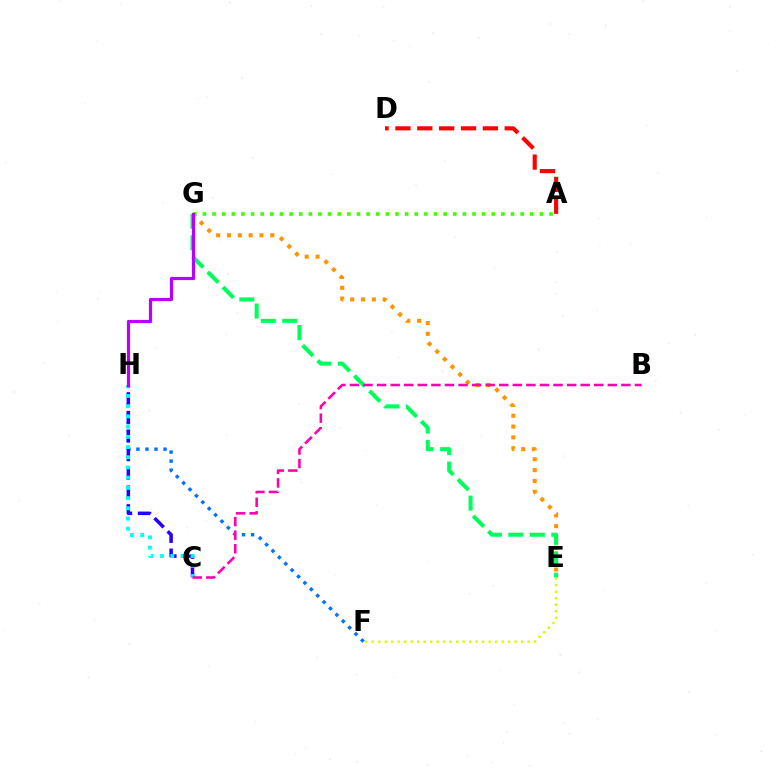{('F', 'H'): [{'color': '#0074ff', 'line_style': 'dotted', 'thickness': 2.46}], ('E', 'G'): [{'color': '#ff9400', 'line_style': 'dotted', 'thickness': 2.94}, {'color': '#00ff5c', 'line_style': 'dashed', 'thickness': 2.91}], ('A', 'D'): [{'color': '#ff0000', 'line_style': 'dashed', 'thickness': 2.97}], ('E', 'F'): [{'color': '#d1ff00', 'line_style': 'dotted', 'thickness': 1.76}], ('C', 'H'): [{'color': '#2500ff', 'line_style': 'dashed', 'thickness': 2.54}, {'color': '#00fff6', 'line_style': 'dotted', 'thickness': 2.77}], ('B', 'C'): [{'color': '#ff00ac', 'line_style': 'dashed', 'thickness': 1.84}], ('A', 'G'): [{'color': '#3dff00', 'line_style': 'dotted', 'thickness': 2.62}], ('G', 'H'): [{'color': '#b900ff', 'line_style': 'solid', 'thickness': 2.29}]}